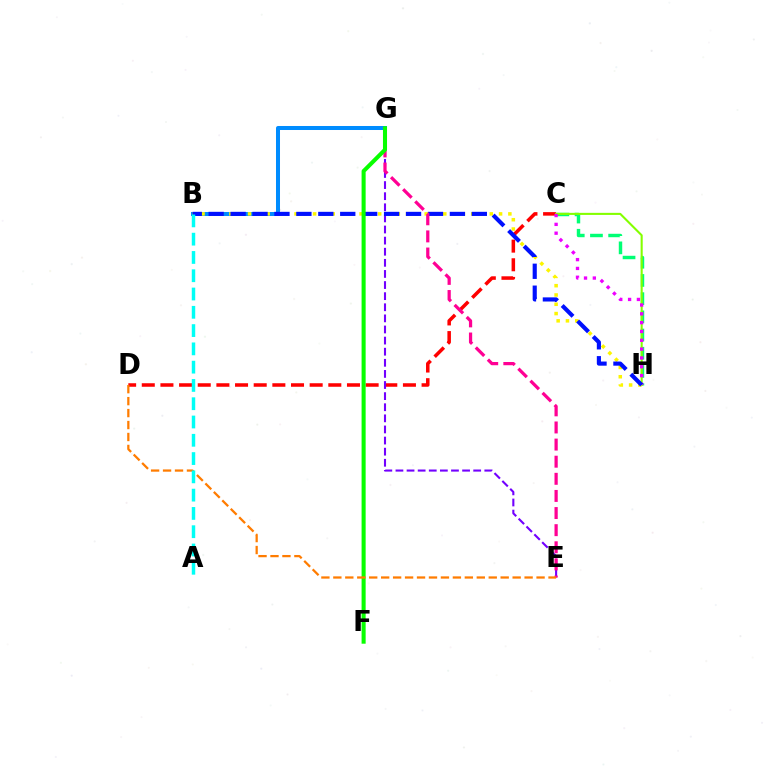{('C', 'H'): [{'color': '#00ff74', 'line_style': 'dashed', 'thickness': 2.47}, {'color': '#84ff00', 'line_style': 'solid', 'thickness': 1.5}, {'color': '#ee00ff', 'line_style': 'dotted', 'thickness': 2.4}], ('C', 'D'): [{'color': '#ff0000', 'line_style': 'dashed', 'thickness': 2.53}], ('B', 'G'): [{'color': '#008cff', 'line_style': 'solid', 'thickness': 2.88}], ('B', 'H'): [{'color': '#fcf500', 'line_style': 'dotted', 'thickness': 2.53}, {'color': '#0010ff', 'line_style': 'dashed', 'thickness': 2.98}], ('E', 'G'): [{'color': '#7200ff', 'line_style': 'dashed', 'thickness': 1.51}, {'color': '#ff0094', 'line_style': 'dashed', 'thickness': 2.33}], ('F', 'G'): [{'color': '#08ff00', 'line_style': 'solid', 'thickness': 2.92}], ('D', 'E'): [{'color': '#ff7c00', 'line_style': 'dashed', 'thickness': 1.62}], ('A', 'B'): [{'color': '#00fff6', 'line_style': 'dashed', 'thickness': 2.48}]}